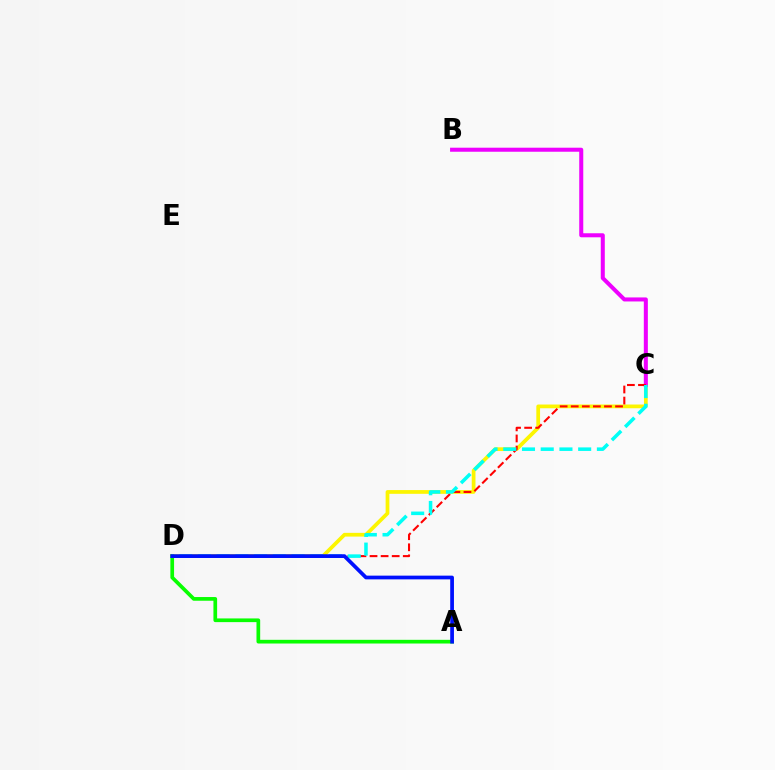{('C', 'D'): [{'color': '#fcf500', 'line_style': 'solid', 'thickness': 2.69}, {'color': '#ff0000', 'line_style': 'dashed', 'thickness': 1.51}, {'color': '#00fff6', 'line_style': 'dashed', 'thickness': 2.54}], ('B', 'C'): [{'color': '#ee00ff', 'line_style': 'solid', 'thickness': 2.9}], ('A', 'D'): [{'color': '#08ff00', 'line_style': 'solid', 'thickness': 2.66}, {'color': '#0010ff', 'line_style': 'solid', 'thickness': 2.68}]}